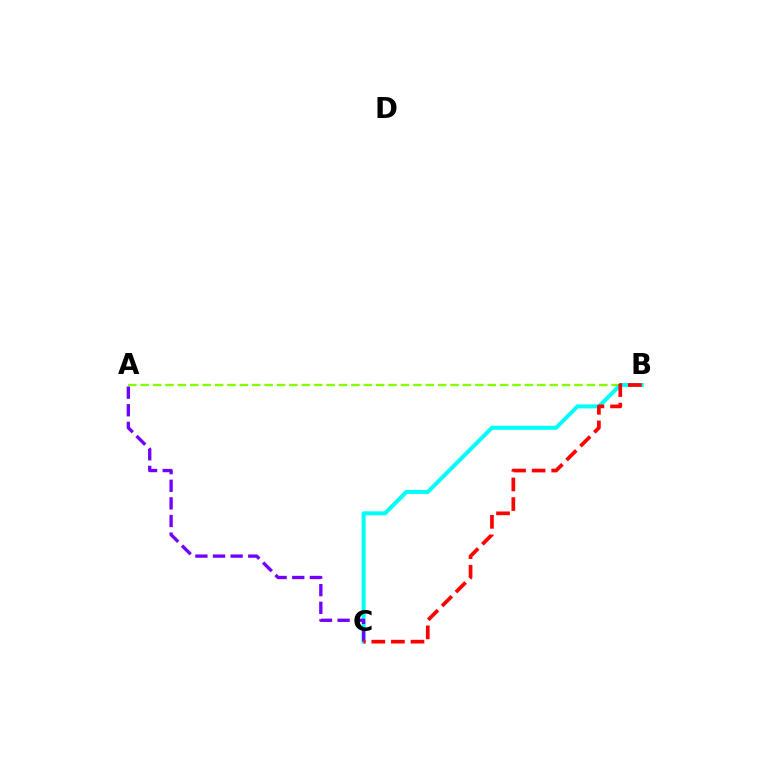{('A', 'B'): [{'color': '#84ff00', 'line_style': 'dashed', 'thickness': 1.68}], ('B', 'C'): [{'color': '#00fff6', 'line_style': 'solid', 'thickness': 2.88}, {'color': '#ff0000', 'line_style': 'dashed', 'thickness': 2.66}], ('A', 'C'): [{'color': '#7200ff', 'line_style': 'dashed', 'thickness': 2.39}]}